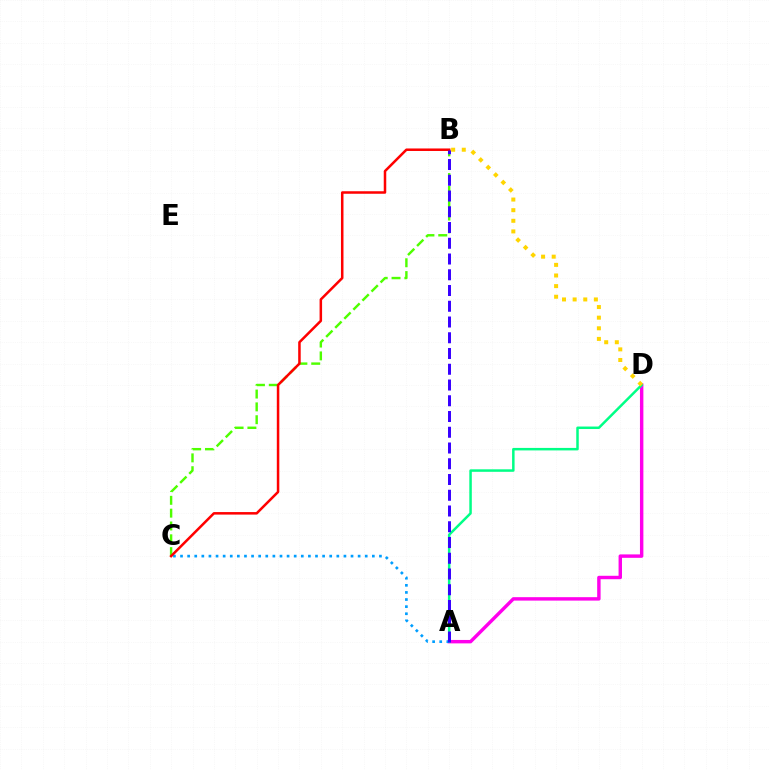{('B', 'C'): [{'color': '#4fff00', 'line_style': 'dashed', 'thickness': 1.74}, {'color': '#ff0000', 'line_style': 'solid', 'thickness': 1.81}], ('A', 'D'): [{'color': '#ff00ed', 'line_style': 'solid', 'thickness': 2.47}, {'color': '#00ff86', 'line_style': 'solid', 'thickness': 1.8}], ('A', 'C'): [{'color': '#009eff', 'line_style': 'dotted', 'thickness': 1.93}], ('B', 'D'): [{'color': '#ffd500', 'line_style': 'dotted', 'thickness': 2.89}], ('A', 'B'): [{'color': '#3700ff', 'line_style': 'dashed', 'thickness': 2.14}]}